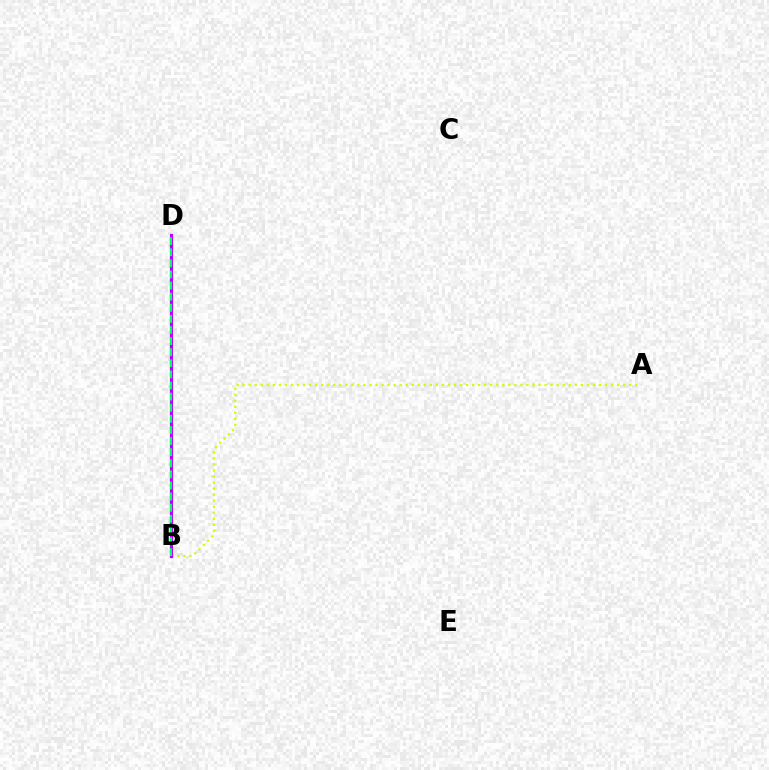{('A', 'B'): [{'color': '#d1ff00', 'line_style': 'dotted', 'thickness': 1.64}], ('B', 'D'): [{'color': '#ff0000', 'line_style': 'solid', 'thickness': 1.52}, {'color': '#0074ff', 'line_style': 'dotted', 'thickness': 1.9}, {'color': '#b900ff', 'line_style': 'solid', 'thickness': 2.24}, {'color': '#00ff5c', 'line_style': 'dashed', 'thickness': 1.51}]}